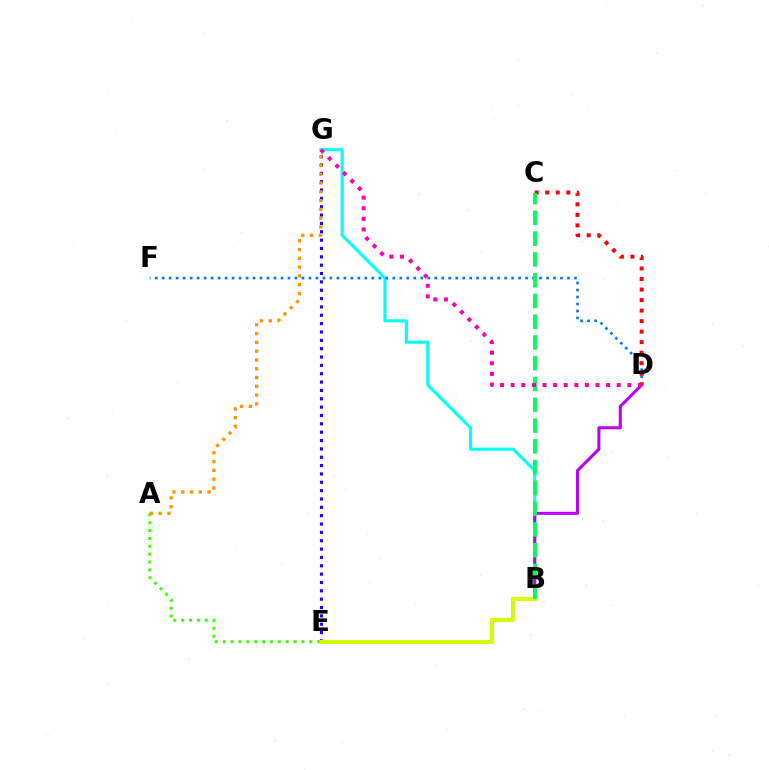{('A', 'E'): [{'color': '#3dff00', 'line_style': 'dotted', 'thickness': 2.14}], ('E', 'G'): [{'color': '#2500ff', 'line_style': 'dotted', 'thickness': 2.27}], ('B', 'G'): [{'color': '#00fff6', 'line_style': 'solid', 'thickness': 2.21}], ('A', 'G'): [{'color': '#ff9400', 'line_style': 'dotted', 'thickness': 2.39}], ('D', 'F'): [{'color': '#0074ff', 'line_style': 'dotted', 'thickness': 1.9}], ('B', 'D'): [{'color': '#b900ff', 'line_style': 'solid', 'thickness': 2.2}], ('B', 'E'): [{'color': '#d1ff00', 'line_style': 'solid', 'thickness': 2.83}], ('C', 'D'): [{'color': '#ff0000', 'line_style': 'dotted', 'thickness': 2.86}], ('B', 'C'): [{'color': '#00ff5c', 'line_style': 'dashed', 'thickness': 2.82}], ('D', 'G'): [{'color': '#ff00ac', 'line_style': 'dotted', 'thickness': 2.88}]}